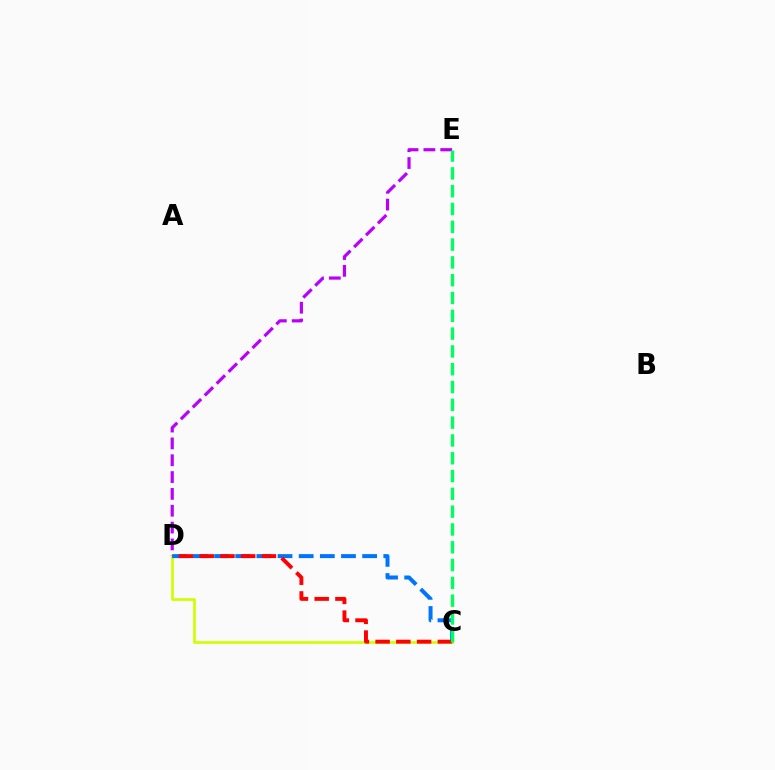{('D', 'E'): [{'color': '#b900ff', 'line_style': 'dashed', 'thickness': 2.29}], ('C', 'D'): [{'color': '#d1ff00', 'line_style': 'solid', 'thickness': 1.96}, {'color': '#0074ff', 'line_style': 'dashed', 'thickness': 2.87}, {'color': '#ff0000', 'line_style': 'dashed', 'thickness': 2.82}], ('C', 'E'): [{'color': '#00ff5c', 'line_style': 'dashed', 'thickness': 2.42}]}